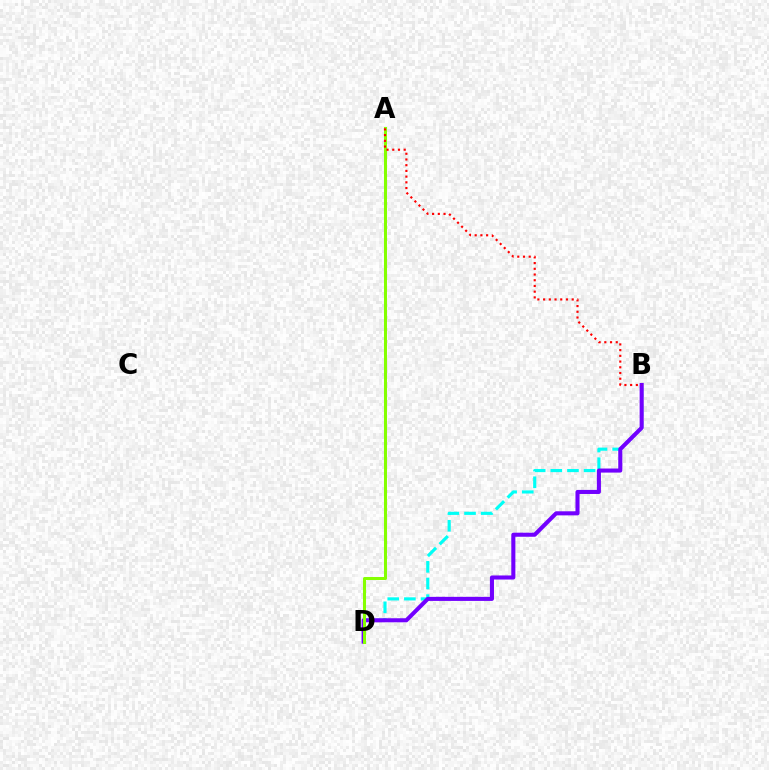{('B', 'D'): [{'color': '#00fff6', 'line_style': 'dashed', 'thickness': 2.26}, {'color': '#7200ff', 'line_style': 'solid', 'thickness': 2.93}], ('A', 'D'): [{'color': '#84ff00', 'line_style': 'solid', 'thickness': 2.18}], ('A', 'B'): [{'color': '#ff0000', 'line_style': 'dotted', 'thickness': 1.55}]}